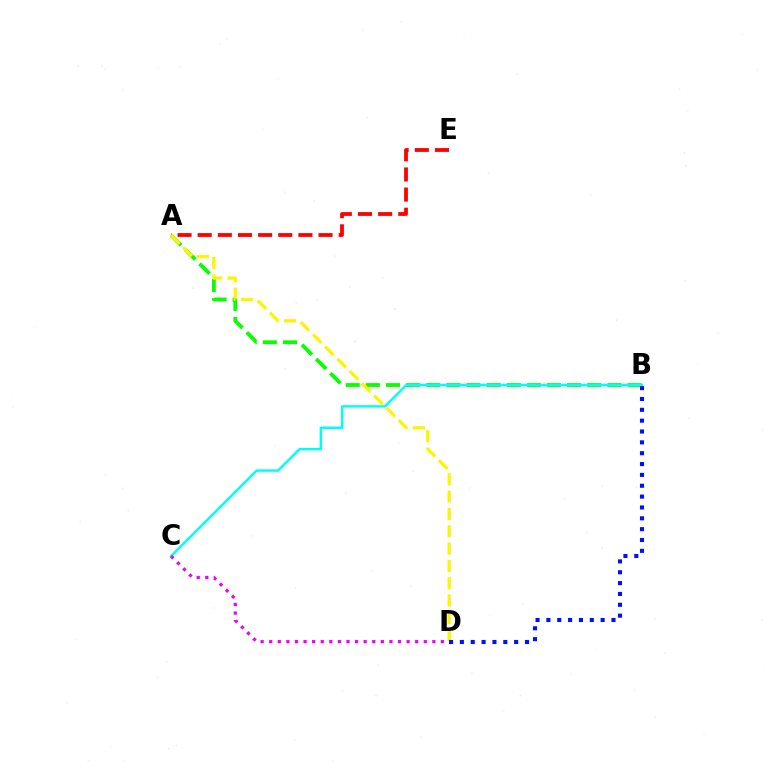{('A', 'E'): [{'color': '#ff0000', 'line_style': 'dashed', 'thickness': 2.74}], ('A', 'B'): [{'color': '#08ff00', 'line_style': 'dashed', 'thickness': 2.73}], ('B', 'C'): [{'color': '#00fff6', 'line_style': 'solid', 'thickness': 1.76}], ('A', 'D'): [{'color': '#fcf500', 'line_style': 'dashed', 'thickness': 2.35}], ('C', 'D'): [{'color': '#ee00ff', 'line_style': 'dotted', 'thickness': 2.33}], ('B', 'D'): [{'color': '#0010ff', 'line_style': 'dotted', 'thickness': 2.95}]}